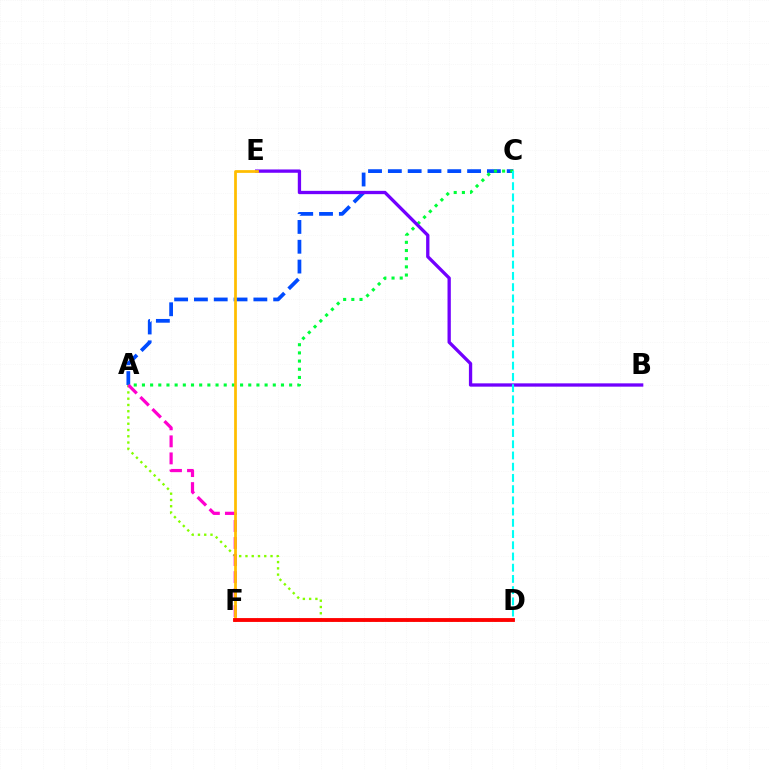{('A', 'C'): [{'color': '#004bff', 'line_style': 'dashed', 'thickness': 2.69}, {'color': '#00ff39', 'line_style': 'dotted', 'thickness': 2.22}], ('A', 'D'): [{'color': '#84ff00', 'line_style': 'dotted', 'thickness': 1.7}], ('A', 'F'): [{'color': '#ff00cf', 'line_style': 'dashed', 'thickness': 2.31}], ('B', 'E'): [{'color': '#7200ff', 'line_style': 'solid', 'thickness': 2.38}], ('E', 'F'): [{'color': '#ffbd00', 'line_style': 'solid', 'thickness': 1.98}], ('C', 'D'): [{'color': '#00fff6', 'line_style': 'dashed', 'thickness': 1.52}], ('D', 'F'): [{'color': '#ff0000', 'line_style': 'solid', 'thickness': 2.77}]}